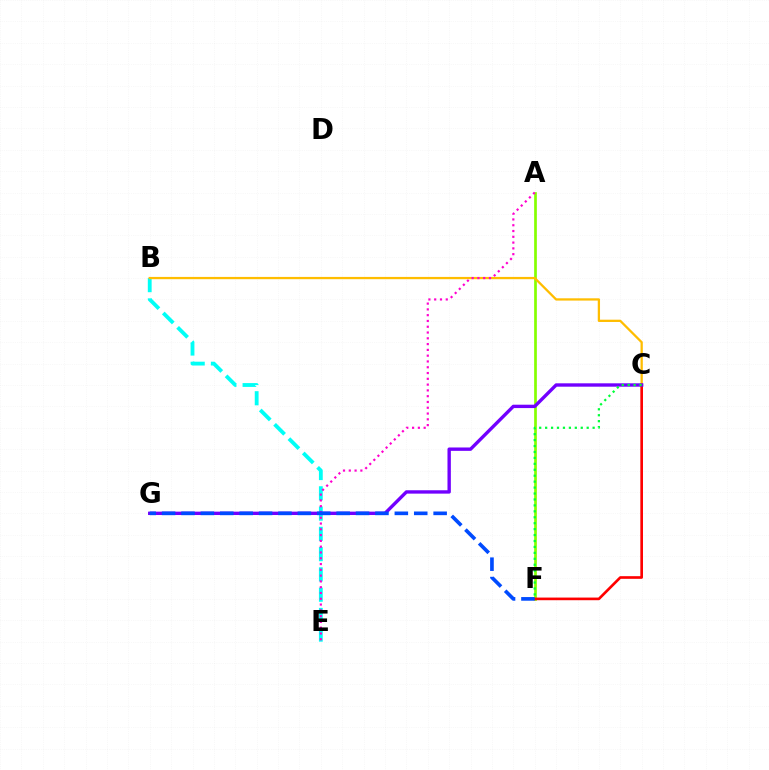{('A', 'F'): [{'color': '#84ff00', 'line_style': 'solid', 'thickness': 1.95}], ('B', 'E'): [{'color': '#00fff6', 'line_style': 'dashed', 'thickness': 2.75}], ('B', 'C'): [{'color': '#ffbd00', 'line_style': 'solid', 'thickness': 1.64}], ('A', 'E'): [{'color': '#ff00cf', 'line_style': 'dotted', 'thickness': 1.57}], ('C', 'F'): [{'color': '#ff0000', 'line_style': 'solid', 'thickness': 1.91}, {'color': '#00ff39', 'line_style': 'dotted', 'thickness': 1.61}], ('C', 'G'): [{'color': '#7200ff', 'line_style': 'solid', 'thickness': 2.43}], ('F', 'G'): [{'color': '#004bff', 'line_style': 'dashed', 'thickness': 2.64}]}